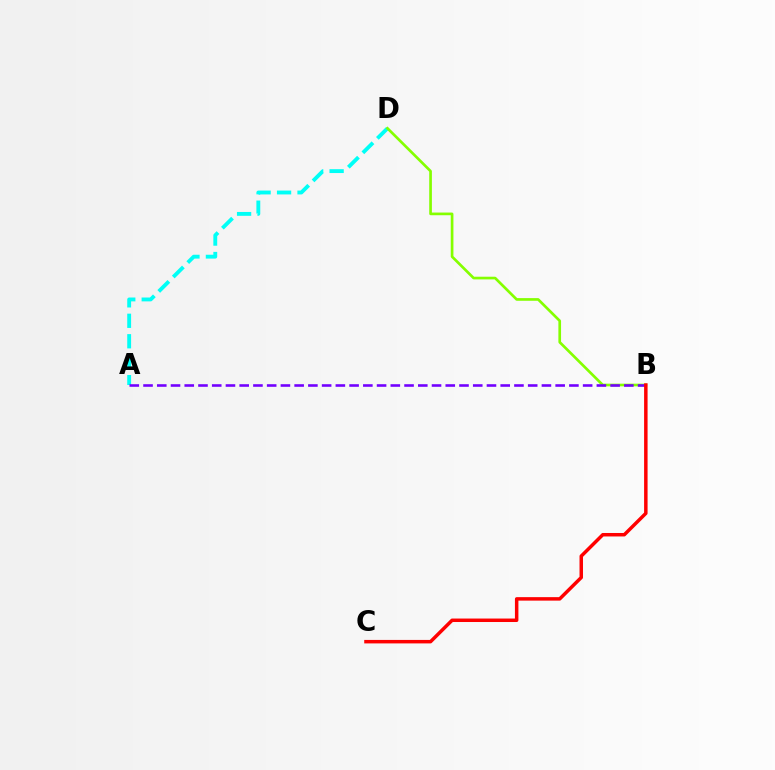{('A', 'D'): [{'color': '#00fff6', 'line_style': 'dashed', 'thickness': 2.78}], ('B', 'D'): [{'color': '#84ff00', 'line_style': 'solid', 'thickness': 1.92}], ('A', 'B'): [{'color': '#7200ff', 'line_style': 'dashed', 'thickness': 1.87}], ('B', 'C'): [{'color': '#ff0000', 'line_style': 'solid', 'thickness': 2.5}]}